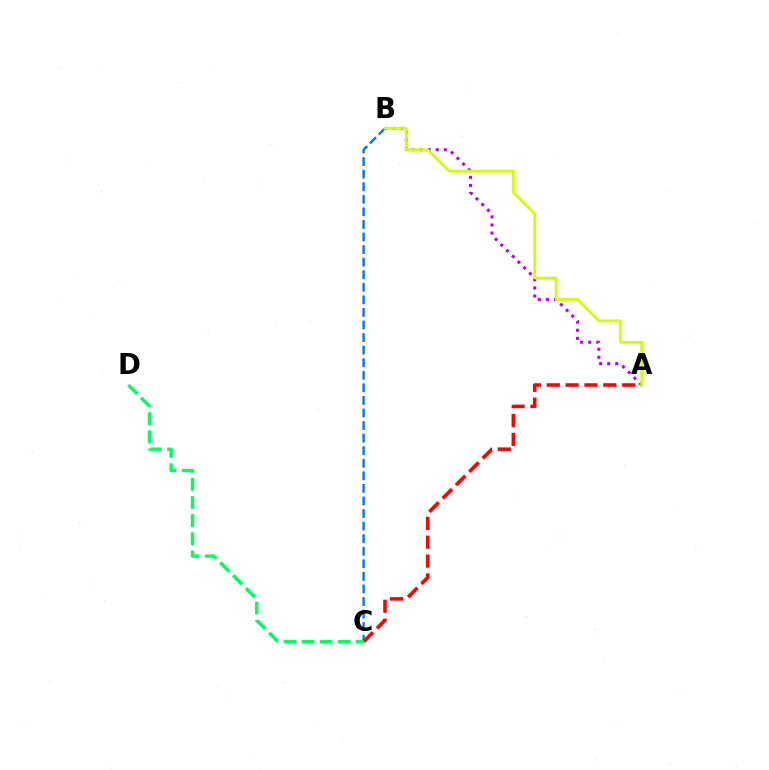{('A', 'B'): [{'color': '#b900ff', 'line_style': 'dotted', 'thickness': 2.19}, {'color': '#d1ff00', 'line_style': 'solid', 'thickness': 1.97}], ('B', 'C'): [{'color': '#0074ff', 'line_style': 'dashed', 'thickness': 1.71}], ('A', 'C'): [{'color': '#ff0000', 'line_style': 'dashed', 'thickness': 2.56}], ('C', 'D'): [{'color': '#00ff5c', 'line_style': 'dashed', 'thickness': 2.46}]}